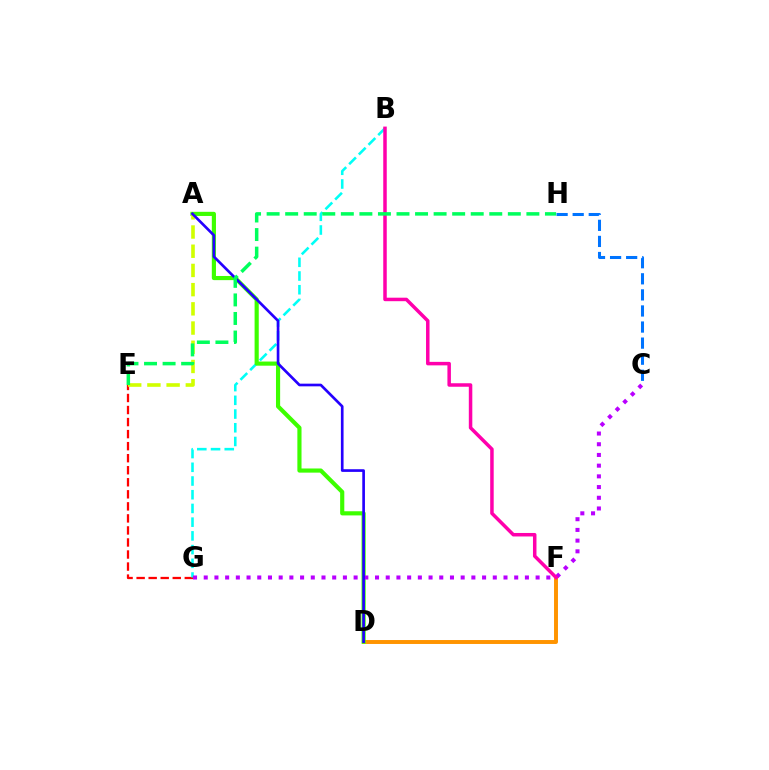{('C', 'H'): [{'color': '#0074ff', 'line_style': 'dashed', 'thickness': 2.18}], ('E', 'G'): [{'color': '#ff0000', 'line_style': 'dashed', 'thickness': 1.64}], ('B', 'G'): [{'color': '#00fff6', 'line_style': 'dashed', 'thickness': 1.86}], ('D', 'F'): [{'color': '#ff9400', 'line_style': 'solid', 'thickness': 2.83}], ('A', 'D'): [{'color': '#3dff00', 'line_style': 'solid', 'thickness': 2.99}, {'color': '#2500ff', 'line_style': 'solid', 'thickness': 1.92}], ('C', 'G'): [{'color': '#b900ff', 'line_style': 'dotted', 'thickness': 2.91}], ('A', 'E'): [{'color': '#d1ff00', 'line_style': 'dashed', 'thickness': 2.61}], ('B', 'F'): [{'color': '#ff00ac', 'line_style': 'solid', 'thickness': 2.52}], ('E', 'H'): [{'color': '#00ff5c', 'line_style': 'dashed', 'thickness': 2.52}]}